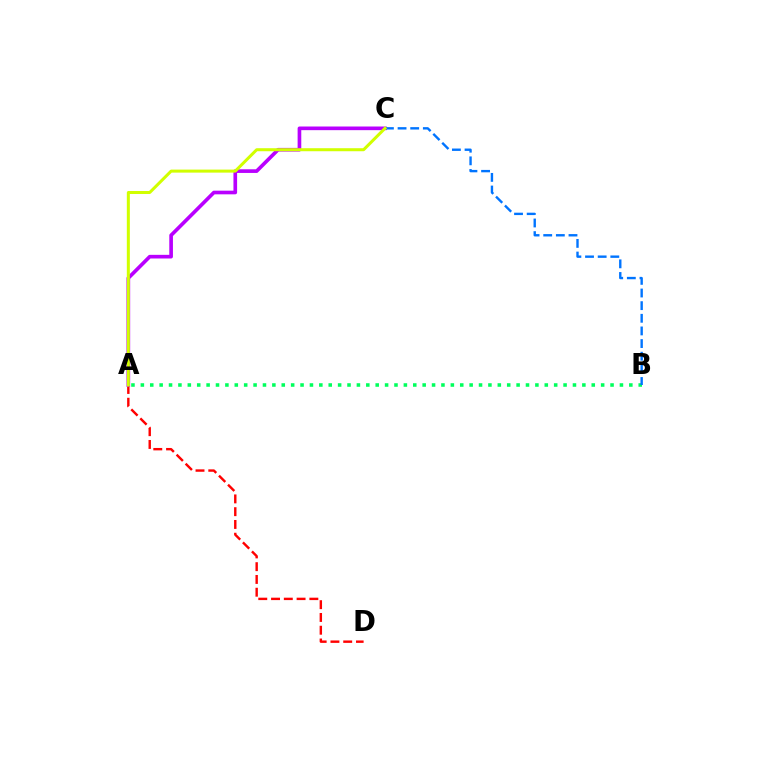{('A', 'D'): [{'color': '#ff0000', 'line_style': 'dashed', 'thickness': 1.73}], ('A', 'C'): [{'color': '#b900ff', 'line_style': 'solid', 'thickness': 2.63}, {'color': '#d1ff00', 'line_style': 'solid', 'thickness': 2.18}], ('A', 'B'): [{'color': '#00ff5c', 'line_style': 'dotted', 'thickness': 2.55}], ('B', 'C'): [{'color': '#0074ff', 'line_style': 'dashed', 'thickness': 1.72}]}